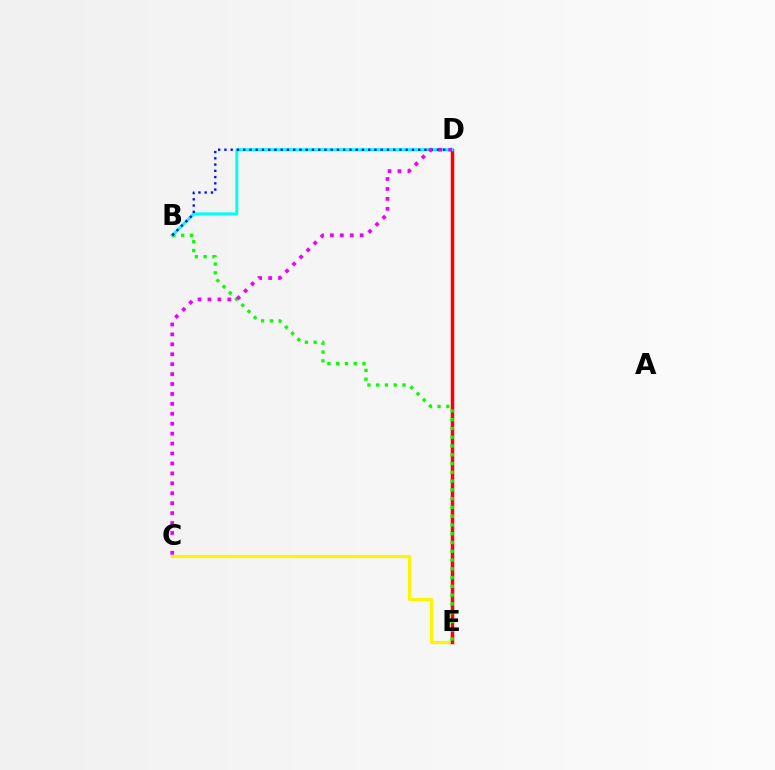{('C', 'E'): [{'color': '#fcf500', 'line_style': 'solid', 'thickness': 2.27}], ('D', 'E'): [{'color': '#ff0000', 'line_style': 'solid', 'thickness': 2.51}], ('B', 'D'): [{'color': '#00fff6', 'line_style': 'solid', 'thickness': 2.15}, {'color': '#0010ff', 'line_style': 'dotted', 'thickness': 1.7}], ('B', 'E'): [{'color': '#08ff00', 'line_style': 'dotted', 'thickness': 2.38}], ('C', 'D'): [{'color': '#ee00ff', 'line_style': 'dotted', 'thickness': 2.7}]}